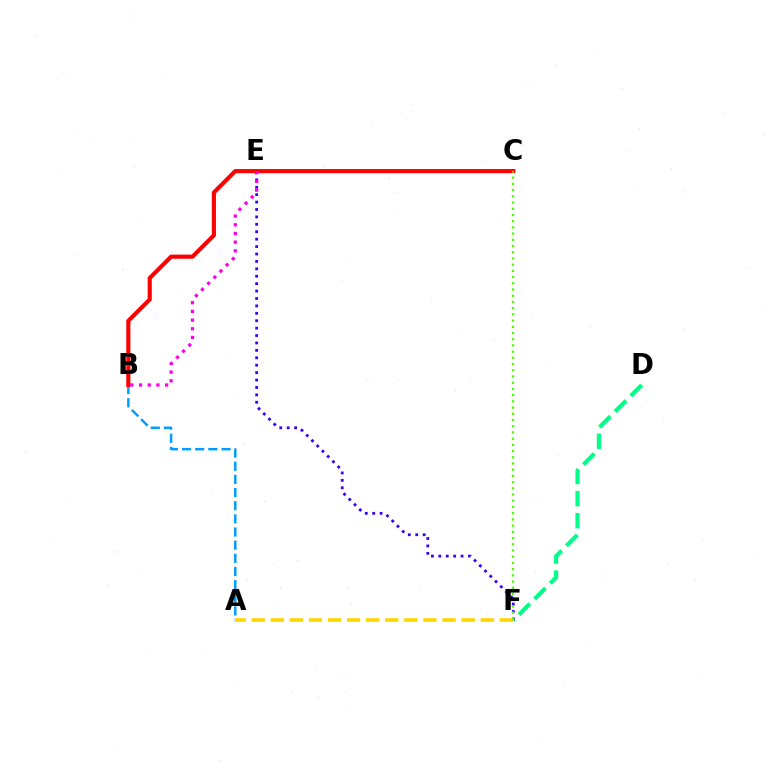{('D', 'F'): [{'color': '#00ff86', 'line_style': 'dashed', 'thickness': 3.0}], ('E', 'F'): [{'color': '#3700ff', 'line_style': 'dotted', 'thickness': 2.01}], ('A', 'B'): [{'color': '#009eff', 'line_style': 'dashed', 'thickness': 1.79}], ('A', 'F'): [{'color': '#ffd500', 'line_style': 'dashed', 'thickness': 2.59}], ('B', 'C'): [{'color': '#ff0000', 'line_style': 'solid', 'thickness': 2.97}], ('C', 'F'): [{'color': '#4fff00', 'line_style': 'dotted', 'thickness': 1.69}], ('B', 'E'): [{'color': '#ff00ed', 'line_style': 'dotted', 'thickness': 2.36}]}